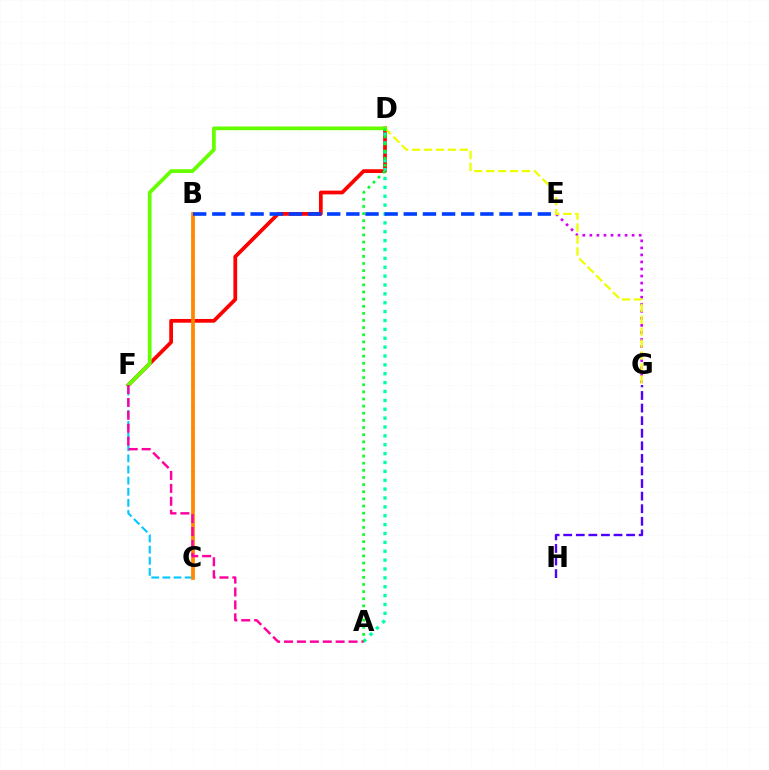{('D', 'F'): [{'color': '#ff0000', 'line_style': 'solid', 'thickness': 2.69}, {'color': '#66ff00', 'line_style': 'solid', 'thickness': 2.7}], ('E', 'G'): [{'color': '#d600ff', 'line_style': 'dotted', 'thickness': 1.91}], ('C', 'F'): [{'color': '#00c7ff', 'line_style': 'dashed', 'thickness': 1.51}], ('D', 'G'): [{'color': '#eeff00', 'line_style': 'dashed', 'thickness': 1.62}], ('B', 'C'): [{'color': '#ff8800', 'line_style': 'solid', 'thickness': 2.7}], ('A', 'D'): [{'color': '#00ffaf', 'line_style': 'dotted', 'thickness': 2.41}, {'color': '#00ff27', 'line_style': 'dotted', 'thickness': 1.94}], ('G', 'H'): [{'color': '#4f00ff', 'line_style': 'dashed', 'thickness': 1.71}], ('A', 'F'): [{'color': '#ff00a0', 'line_style': 'dashed', 'thickness': 1.75}], ('B', 'E'): [{'color': '#003fff', 'line_style': 'dashed', 'thickness': 2.6}]}